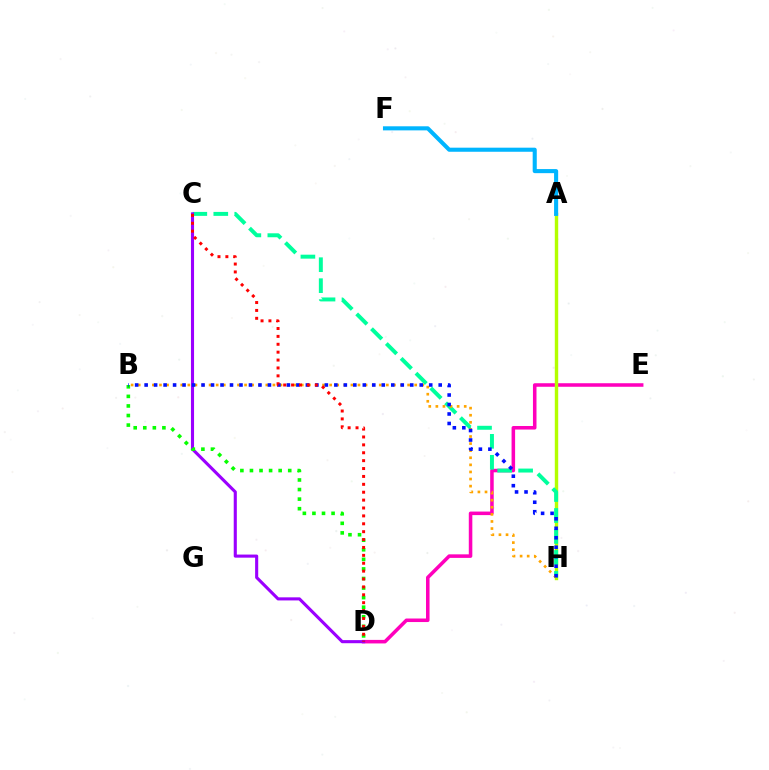{('D', 'E'): [{'color': '#ff00bd', 'line_style': 'solid', 'thickness': 2.55}], ('A', 'H'): [{'color': '#b3ff00', 'line_style': 'solid', 'thickness': 2.46}], ('C', 'H'): [{'color': '#00ff9d', 'line_style': 'dashed', 'thickness': 2.85}], ('C', 'D'): [{'color': '#9b00ff', 'line_style': 'solid', 'thickness': 2.23}, {'color': '#ff0000', 'line_style': 'dotted', 'thickness': 2.14}], ('B', 'D'): [{'color': '#08ff00', 'line_style': 'dotted', 'thickness': 2.6}], ('A', 'F'): [{'color': '#00b5ff', 'line_style': 'solid', 'thickness': 2.94}], ('B', 'H'): [{'color': '#ffa500', 'line_style': 'dotted', 'thickness': 1.93}, {'color': '#0010ff', 'line_style': 'dotted', 'thickness': 2.58}]}